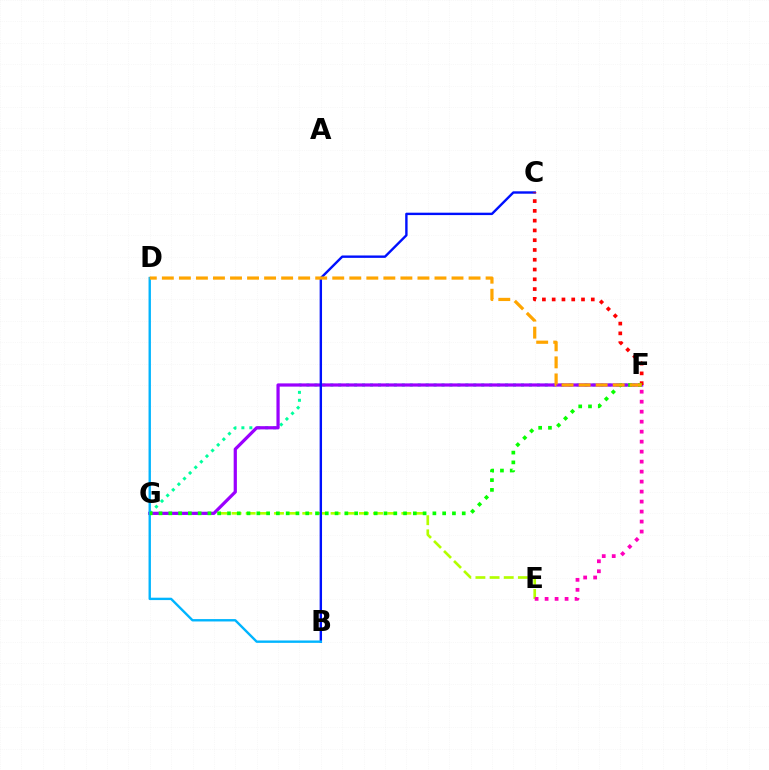{('F', 'G'): [{'color': '#00ff9d', 'line_style': 'dotted', 'thickness': 2.16}, {'color': '#9b00ff', 'line_style': 'solid', 'thickness': 2.32}, {'color': '#08ff00', 'line_style': 'dotted', 'thickness': 2.66}], ('E', 'G'): [{'color': '#b3ff00', 'line_style': 'dashed', 'thickness': 1.92}], ('B', 'C'): [{'color': '#0010ff', 'line_style': 'solid', 'thickness': 1.72}], ('C', 'F'): [{'color': '#ff0000', 'line_style': 'dotted', 'thickness': 2.66}], ('B', 'D'): [{'color': '#00b5ff', 'line_style': 'solid', 'thickness': 1.71}], ('D', 'F'): [{'color': '#ffa500', 'line_style': 'dashed', 'thickness': 2.31}], ('E', 'F'): [{'color': '#ff00bd', 'line_style': 'dotted', 'thickness': 2.71}]}